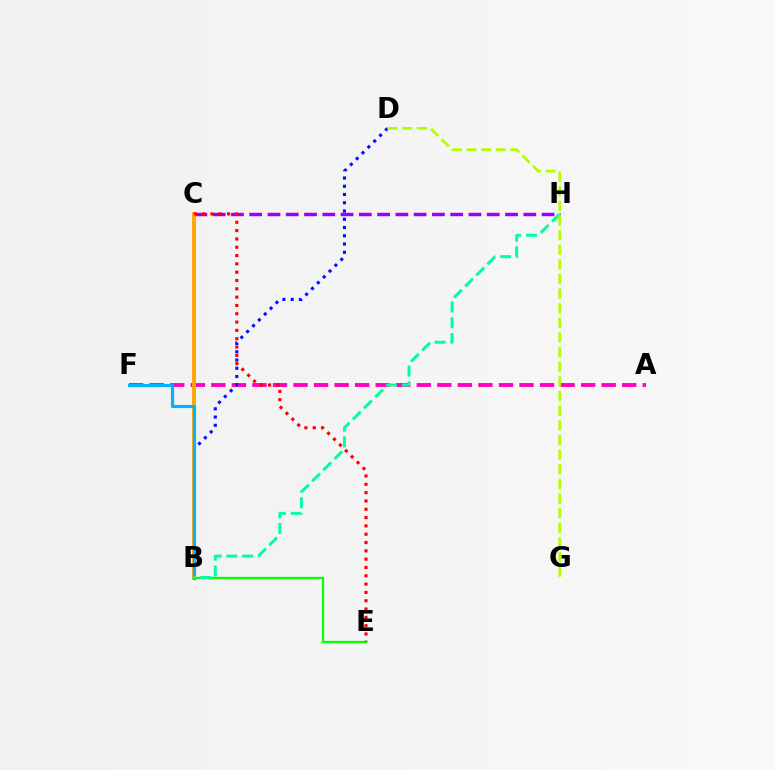{('C', 'H'): [{'color': '#9b00ff', 'line_style': 'dashed', 'thickness': 2.48}], ('A', 'F'): [{'color': '#ff00bd', 'line_style': 'dashed', 'thickness': 2.79}], ('B', 'D'): [{'color': '#0010ff', 'line_style': 'dotted', 'thickness': 2.24}], ('B', 'C'): [{'color': '#ffa500', 'line_style': 'solid', 'thickness': 2.76}], ('B', 'F'): [{'color': '#00b5ff', 'line_style': 'solid', 'thickness': 2.27}], ('B', 'E'): [{'color': '#08ff00', 'line_style': 'solid', 'thickness': 1.64}], ('B', 'H'): [{'color': '#00ff9d', 'line_style': 'dashed', 'thickness': 2.14}], ('D', 'G'): [{'color': '#b3ff00', 'line_style': 'dashed', 'thickness': 1.99}], ('C', 'E'): [{'color': '#ff0000', 'line_style': 'dotted', 'thickness': 2.26}]}